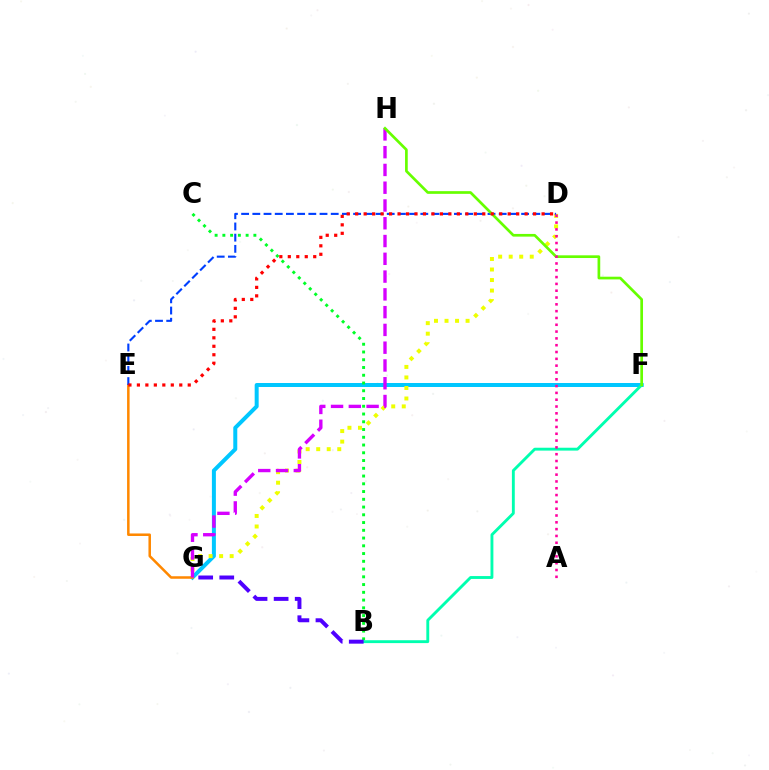{('F', 'G'): [{'color': '#00c7ff', 'line_style': 'solid', 'thickness': 2.87}], ('D', 'G'): [{'color': '#eeff00', 'line_style': 'dotted', 'thickness': 2.86}], ('B', 'C'): [{'color': '#00ff27', 'line_style': 'dotted', 'thickness': 2.11}], ('E', 'G'): [{'color': '#ff8800', 'line_style': 'solid', 'thickness': 1.81}], ('B', 'F'): [{'color': '#00ffaf', 'line_style': 'solid', 'thickness': 2.07}], ('G', 'H'): [{'color': '#d600ff', 'line_style': 'dashed', 'thickness': 2.41}], ('D', 'E'): [{'color': '#003fff', 'line_style': 'dashed', 'thickness': 1.52}, {'color': '#ff0000', 'line_style': 'dotted', 'thickness': 2.3}], ('B', 'G'): [{'color': '#4f00ff', 'line_style': 'dashed', 'thickness': 2.86}], ('F', 'H'): [{'color': '#66ff00', 'line_style': 'solid', 'thickness': 1.94}], ('A', 'D'): [{'color': '#ff00a0', 'line_style': 'dotted', 'thickness': 1.85}]}